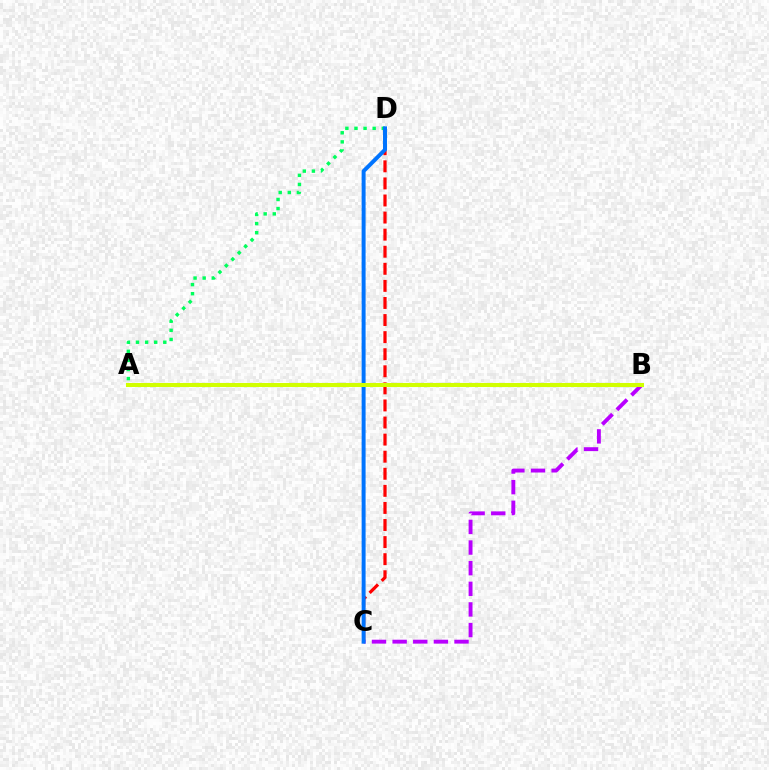{('C', 'D'): [{'color': '#ff0000', 'line_style': 'dashed', 'thickness': 2.32}, {'color': '#0074ff', 'line_style': 'solid', 'thickness': 2.85}], ('B', 'C'): [{'color': '#b900ff', 'line_style': 'dashed', 'thickness': 2.8}], ('A', 'D'): [{'color': '#00ff5c', 'line_style': 'dotted', 'thickness': 2.47}], ('A', 'B'): [{'color': '#d1ff00', 'line_style': 'solid', 'thickness': 2.92}]}